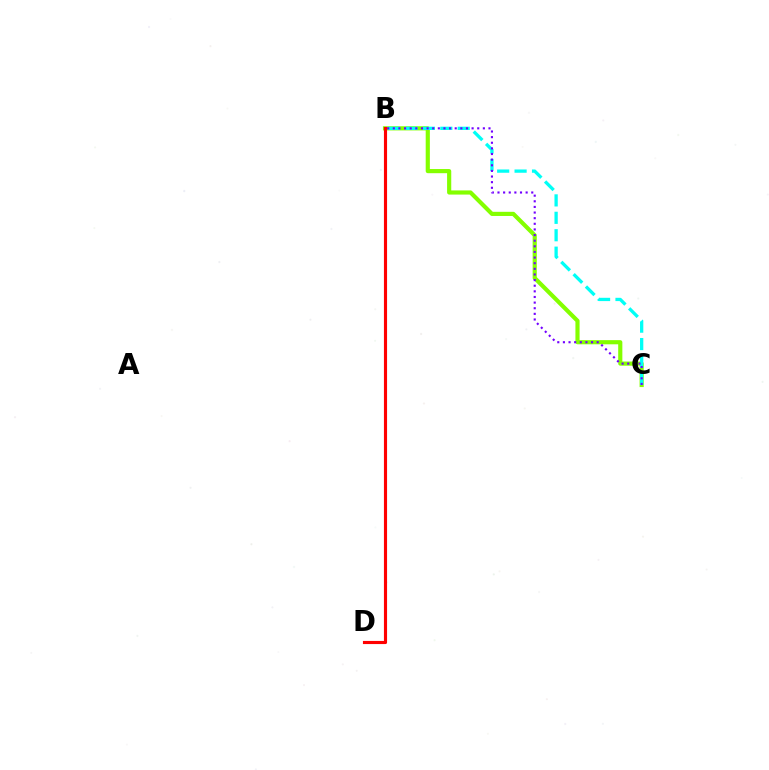{('B', 'C'): [{'color': '#84ff00', 'line_style': 'solid', 'thickness': 2.99}, {'color': '#00fff6', 'line_style': 'dashed', 'thickness': 2.37}, {'color': '#7200ff', 'line_style': 'dotted', 'thickness': 1.53}], ('B', 'D'): [{'color': '#ff0000', 'line_style': 'solid', 'thickness': 2.26}]}